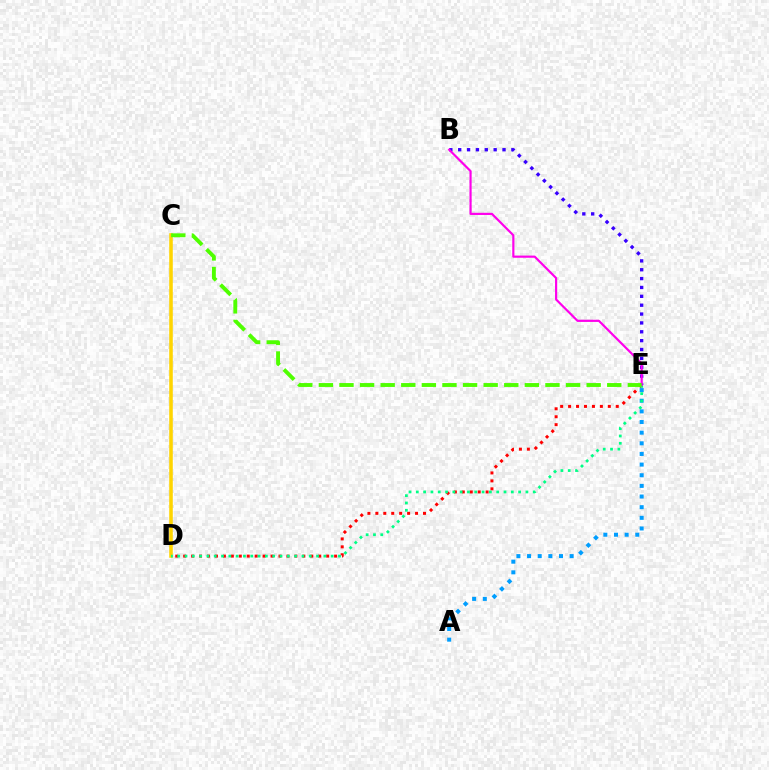{('C', 'D'): [{'color': '#ffd500', 'line_style': 'solid', 'thickness': 2.57}], ('B', 'E'): [{'color': '#3700ff', 'line_style': 'dotted', 'thickness': 2.41}, {'color': '#ff00ed', 'line_style': 'solid', 'thickness': 1.56}], ('A', 'E'): [{'color': '#009eff', 'line_style': 'dotted', 'thickness': 2.89}], ('D', 'E'): [{'color': '#ff0000', 'line_style': 'dotted', 'thickness': 2.16}, {'color': '#00ff86', 'line_style': 'dotted', 'thickness': 1.99}], ('C', 'E'): [{'color': '#4fff00', 'line_style': 'dashed', 'thickness': 2.8}]}